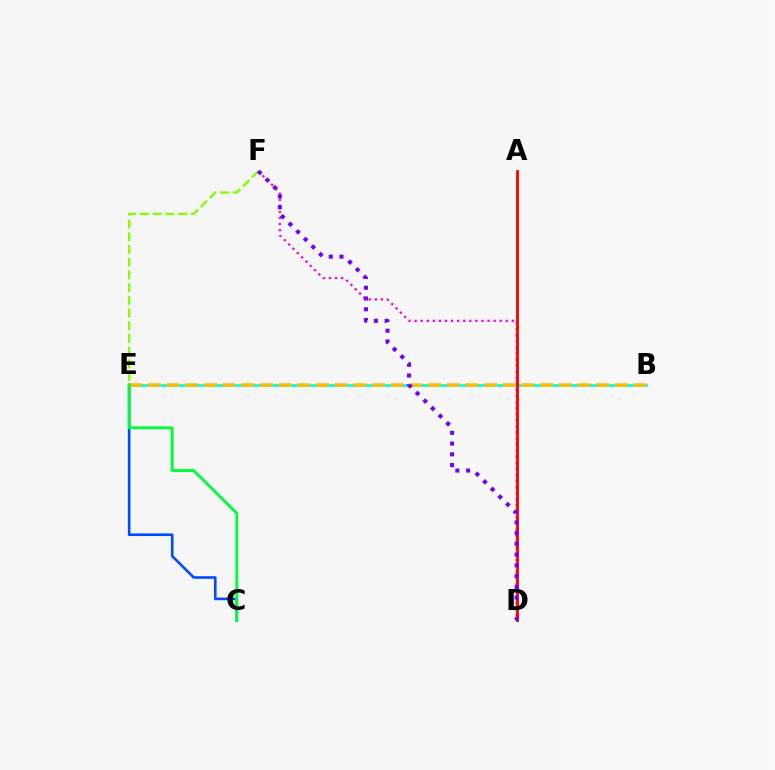{('C', 'E'): [{'color': '#004bff', 'line_style': 'solid', 'thickness': 1.88}, {'color': '#00ff39', 'line_style': 'solid', 'thickness': 2.08}], ('D', 'F'): [{'color': '#ff00cf', 'line_style': 'dotted', 'thickness': 1.65}, {'color': '#7200ff', 'line_style': 'dotted', 'thickness': 2.92}], ('B', 'E'): [{'color': '#00fff6', 'line_style': 'solid', 'thickness': 2.05}, {'color': '#ffbd00', 'line_style': 'dashed', 'thickness': 2.54}], ('A', 'D'): [{'color': '#ff0000', 'line_style': 'solid', 'thickness': 2.05}], ('E', 'F'): [{'color': '#84ff00', 'line_style': 'dashed', 'thickness': 1.73}]}